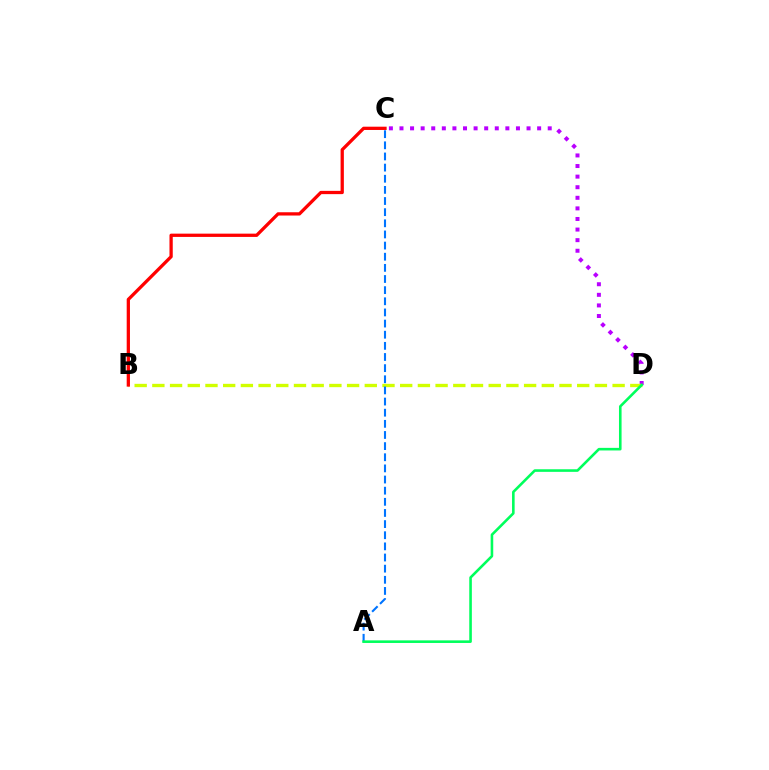{('C', 'D'): [{'color': '#b900ff', 'line_style': 'dotted', 'thickness': 2.88}], ('B', 'D'): [{'color': '#d1ff00', 'line_style': 'dashed', 'thickness': 2.4}], ('A', 'C'): [{'color': '#0074ff', 'line_style': 'dashed', 'thickness': 1.51}], ('B', 'C'): [{'color': '#ff0000', 'line_style': 'solid', 'thickness': 2.36}], ('A', 'D'): [{'color': '#00ff5c', 'line_style': 'solid', 'thickness': 1.87}]}